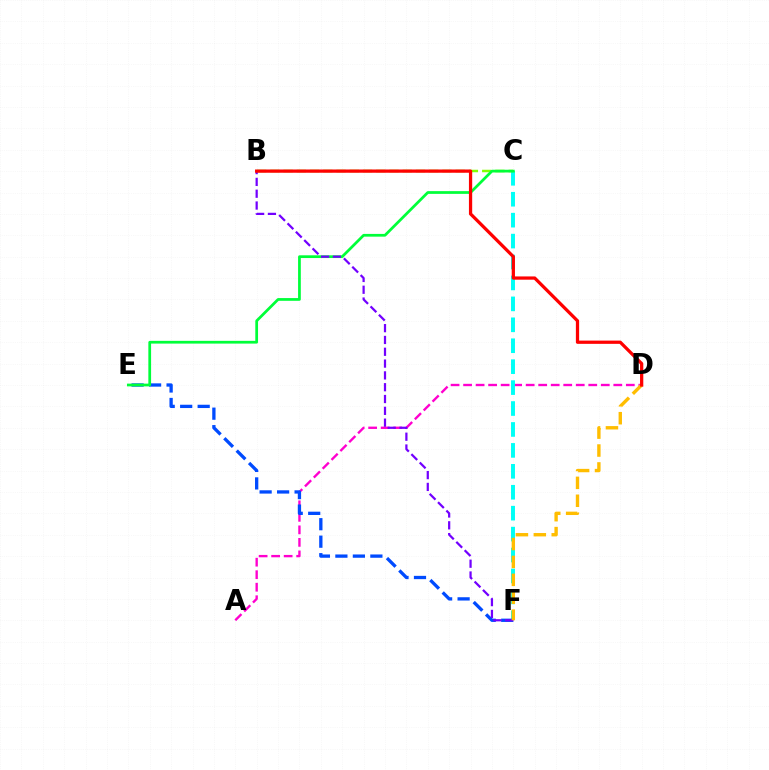{('A', 'D'): [{'color': '#ff00cf', 'line_style': 'dashed', 'thickness': 1.7}], ('C', 'F'): [{'color': '#00fff6', 'line_style': 'dashed', 'thickness': 2.84}], ('B', 'C'): [{'color': '#84ff00', 'line_style': 'dashed', 'thickness': 1.8}], ('E', 'F'): [{'color': '#004bff', 'line_style': 'dashed', 'thickness': 2.38}], ('C', 'E'): [{'color': '#00ff39', 'line_style': 'solid', 'thickness': 1.97}], ('B', 'F'): [{'color': '#7200ff', 'line_style': 'dashed', 'thickness': 1.6}], ('D', 'F'): [{'color': '#ffbd00', 'line_style': 'dashed', 'thickness': 2.43}], ('B', 'D'): [{'color': '#ff0000', 'line_style': 'solid', 'thickness': 2.34}]}